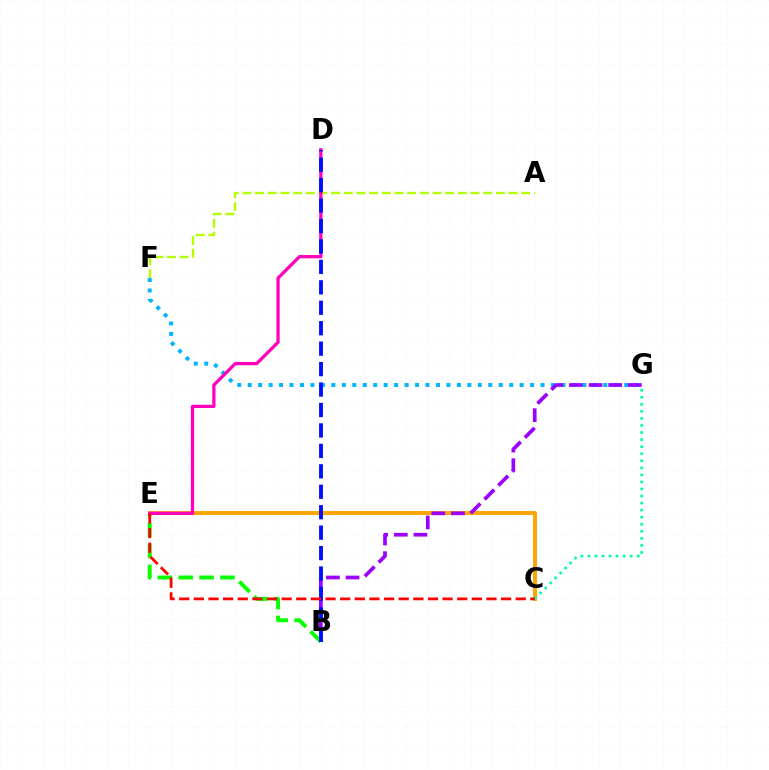{('F', 'G'): [{'color': '#00b5ff', 'line_style': 'dotted', 'thickness': 2.84}], ('A', 'F'): [{'color': '#b3ff00', 'line_style': 'dashed', 'thickness': 1.72}], ('B', 'E'): [{'color': '#08ff00', 'line_style': 'dashed', 'thickness': 2.83}], ('C', 'E'): [{'color': '#ffa500', 'line_style': 'solid', 'thickness': 2.82}, {'color': '#ff0000', 'line_style': 'dashed', 'thickness': 1.99}], ('B', 'G'): [{'color': '#9b00ff', 'line_style': 'dashed', 'thickness': 2.67}], ('D', 'E'): [{'color': '#ff00bd', 'line_style': 'solid', 'thickness': 2.34}], ('B', 'D'): [{'color': '#0010ff', 'line_style': 'dashed', 'thickness': 2.78}], ('C', 'G'): [{'color': '#00ff9d', 'line_style': 'dotted', 'thickness': 1.92}]}